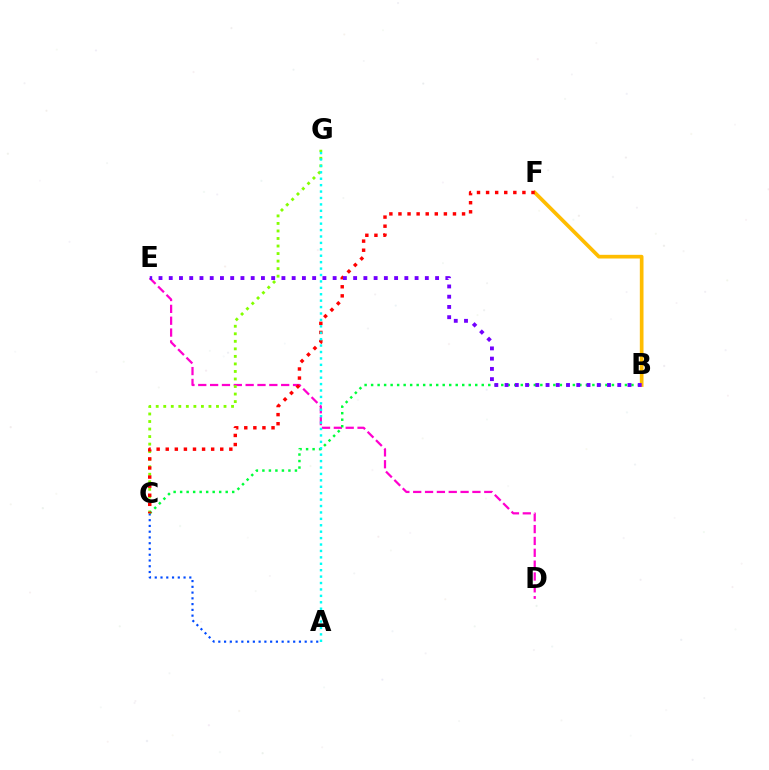{('D', 'E'): [{'color': '#ff00cf', 'line_style': 'dashed', 'thickness': 1.61}], ('A', 'C'): [{'color': '#004bff', 'line_style': 'dotted', 'thickness': 1.56}], ('B', 'F'): [{'color': '#ffbd00', 'line_style': 'solid', 'thickness': 2.66}], ('C', 'G'): [{'color': '#84ff00', 'line_style': 'dotted', 'thickness': 2.05}], ('B', 'C'): [{'color': '#00ff39', 'line_style': 'dotted', 'thickness': 1.77}], ('C', 'F'): [{'color': '#ff0000', 'line_style': 'dotted', 'thickness': 2.47}], ('B', 'E'): [{'color': '#7200ff', 'line_style': 'dotted', 'thickness': 2.78}], ('A', 'G'): [{'color': '#00fff6', 'line_style': 'dotted', 'thickness': 1.74}]}